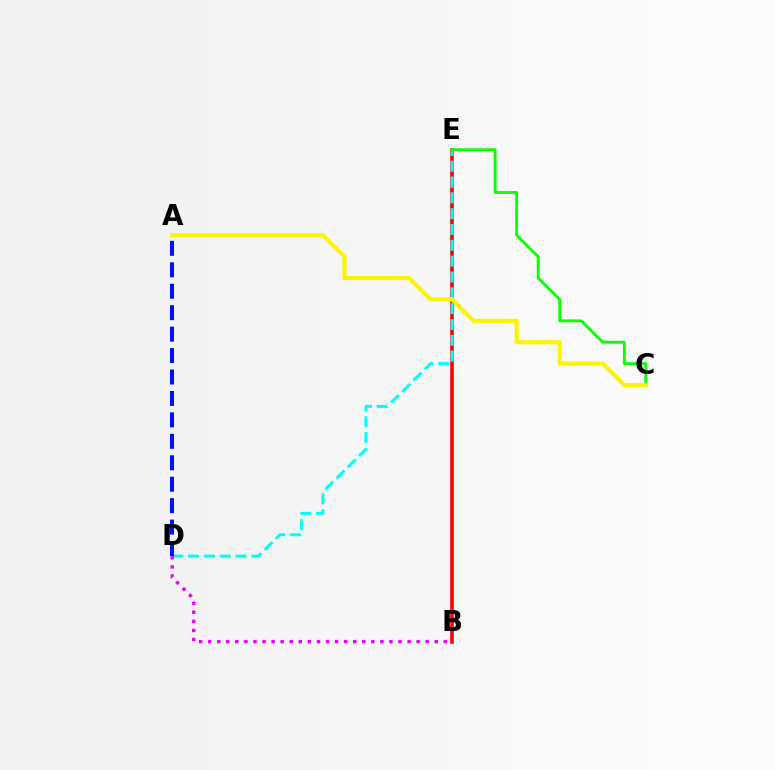{('B', 'E'): [{'color': '#ff0000', 'line_style': 'solid', 'thickness': 2.59}], ('D', 'E'): [{'color': '#00fff6', 'line_style': 'dashed', 'thickness': 2.15}], ('B', 'D'): [{'color': '#ee00ff', 'line_style': 'dotted', 'thickness': 2.46}], ('C', 'E'): [{'color': '#08ff00', 'line_style': 'solid', 'thickness': 2.05}], ('A', 'C'): [{'color': '#fcf500', 'line_style': 'solid', 'thickness': 2.97}], ('A', 'D'): [{'color': '#0010ff', 'line_style': 'dashed', 'thickness': 2.91}]}